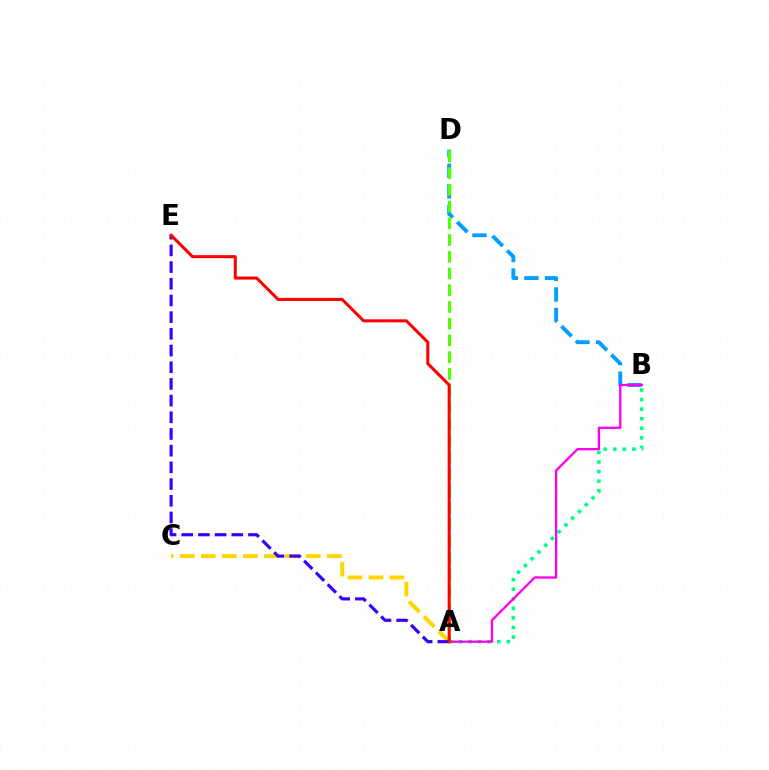{('A', 'B'): [{'color': '#00ff86', 'line_style': 'dotted', 'thickness': 2.6}, {'color': '#ff00ed', 'line_style': 'solid', 'thickness': 1.66}], ('B', 'D'): [{'color': '#009eff', 'line_style': 'dashed', 'thickness': 2.79}], ('A', 'C'): [{'color': '#ffd500', 'line_style': 'dashed', 'thickness': 2.85}], ('A', 'E'): [{'color': '#3700ff', 'line_style': 'dashed', 'thickness': 2.27}, {'color': '#ff0000', 'line_style': 'solid', 'thickness': 2.19}], ('A', 'D'): [{'color': '#4fff00', 'line_style': 'dashed', 'thickness': 2.27}]}